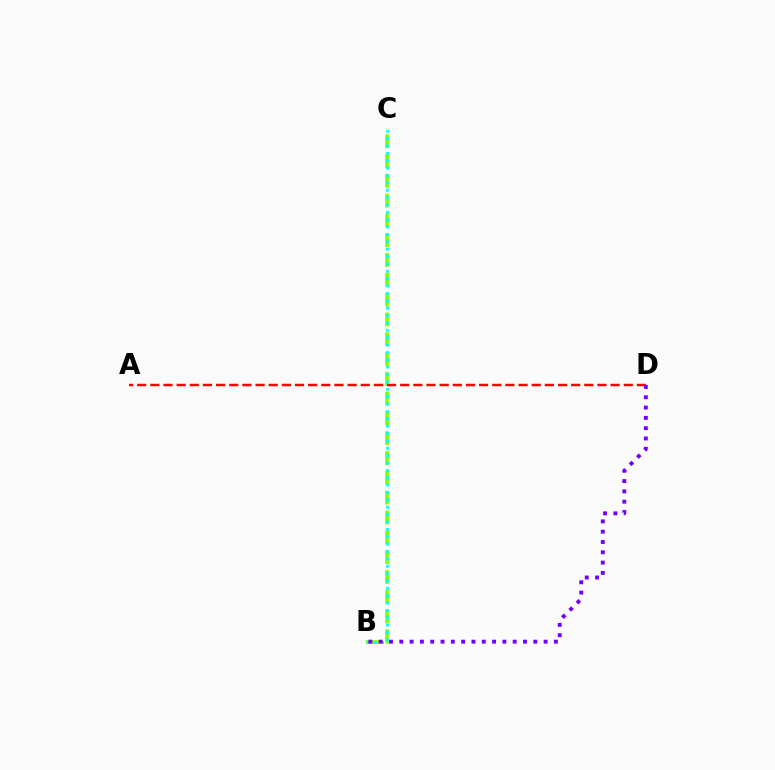{('B', 'C'): [{'color': '#84ff00', 'line_style': 'dashed', 'thickness': 2.69}, {'color': '#00fff6', 'line_style': 'dotted', 'thickness': 2.0}], ('A', 'D'): [{'color': '#ff0000', 'line_style': 'dashed', 'thickness': 1.79}], ('B', 'D'): [{'color': '#7200ff', 'line_style': 'dotted', 'thickness': 2.8}]}